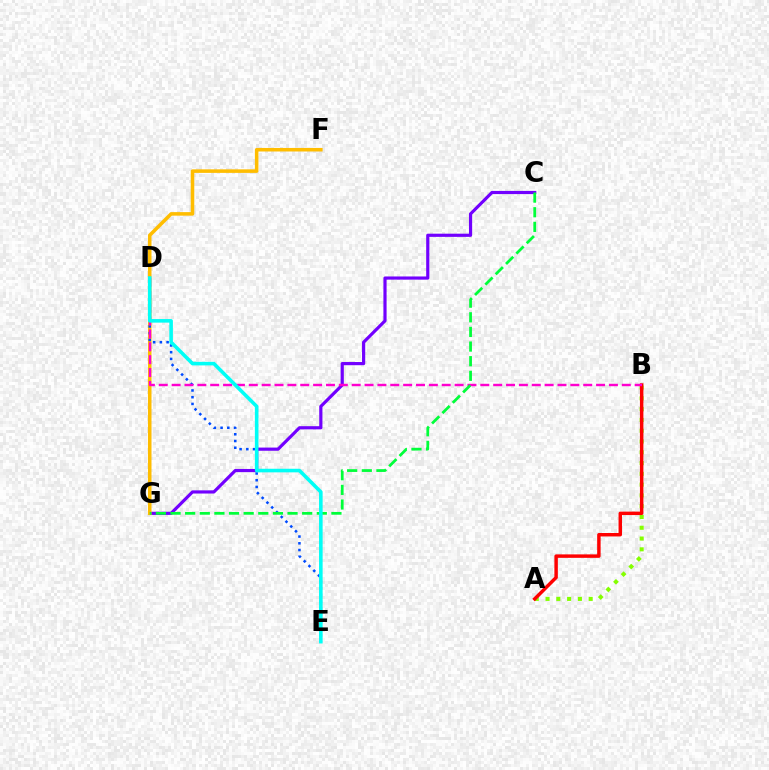{('C', 'G'): [{'color': '#7200ff', 'line_style': 'solid', 'thickness': 2.29}, {'color': '#00ff39', 'line_style': 'dashed', 'thickness': 1.99}], ('A', 'B'): [{'color': '#84ff00', 'line_style': 'dotted', 'thickness': 2.93}, {'color': '#ff0000', 'line_style': 'solid', 'thickness': 2.49}], ('F', 'G'): [{'color': '#ffbd00', 'line_style': 'solid', 'thickness': 2.55}], ('D', 'E'): [{'color': '#004bff', 'line_style': 'dotted', 'thickness': 1.83}, {'color': '#00fff6', 'line_style': 'solid', 'thickness': 2.58}], ('B', 'D'): [{'color': '#ff00cf', 'line_style': 'dashed', 'thickness': 1.75}]}